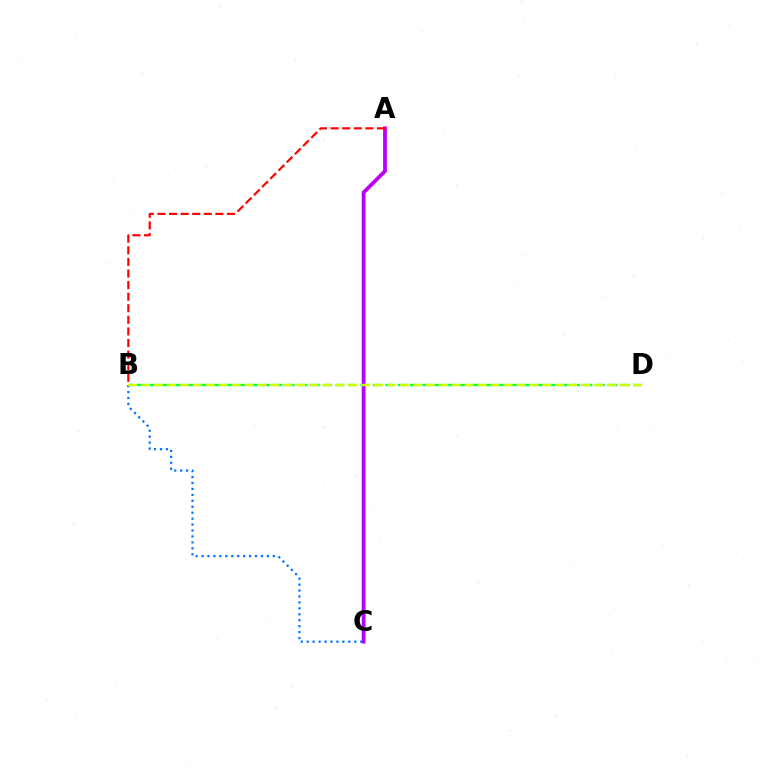{('B', 'D'): [{'color': '#00ff5c', 'line_style': 'dashed', 'thickness': 1.69}, {'color': '#d1ff00', 'line_style': 'dashed', 'thickness': 1.76}], ('A', 'C'): [{'color': '#b900ff', 'line_style': 'solid', 'thickness': 2.73}], ('B', 'C'): [{'color': '#0074ff', 'line_style': 'dotted', 'thickness': 1.61}], ('A', 'B'): [{'color': '#ff0000', 'line_style': 'dashed', 'thickness': 1.57}]}